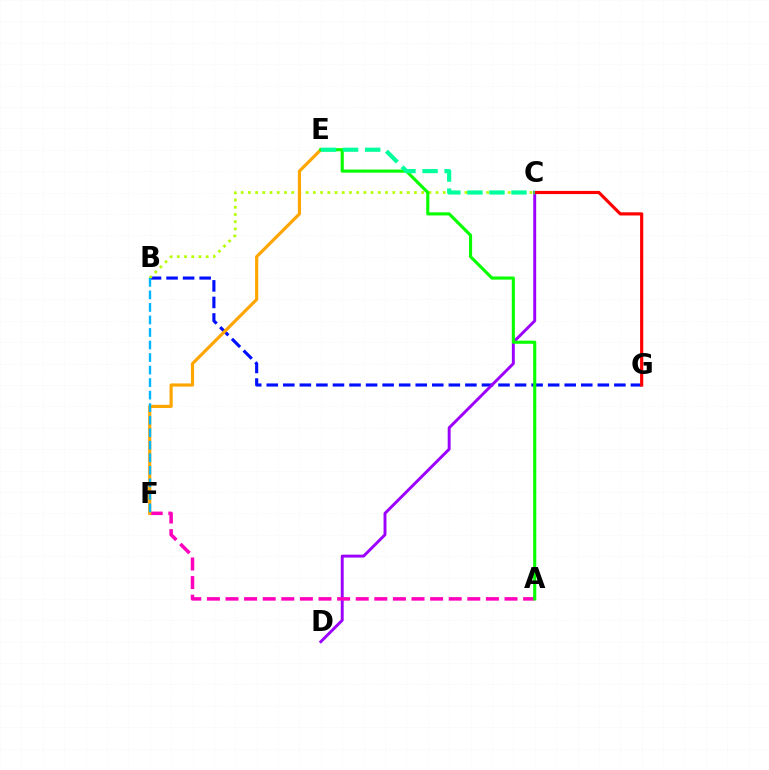{('B', 'G'): [{'color': '#0010ff', 'line_style': 'dashed', 'thickness': 2.25}], ('C', 'D'): [{'color': '#9b00ff', 'line_style': 'solid', 'thickness': 2.11}], ('A', 'F'): [{'color': '#ff00bd', 'line_style': 'dashed', 'thickness': 2.53}], ('B', 'C'): [{'color': '#b3ff00', 'line_style': 'dotted', 'thickness': 1.96}], ('E', 'F'): [{'color': '#ffa500', 'line_style': 'solid', 'thickness': 2.28}], ('C', 'G'): [{'color': '#ff0000', 'line_style': 'solid', 'thickness': 2.29}], ('A', 'E'): [{'color': '#08ff00', 'line_style': 'solid', 'thickness': 2.24}], ('B', 'F'): [{'color': '#00b5ff', 'line_style': 'dashed', 'thickness': 1.7}], ('C', 'E'): [{'color': '#00ff9d', 'line_style': 'dashed', 'thickness': 3.0}]}